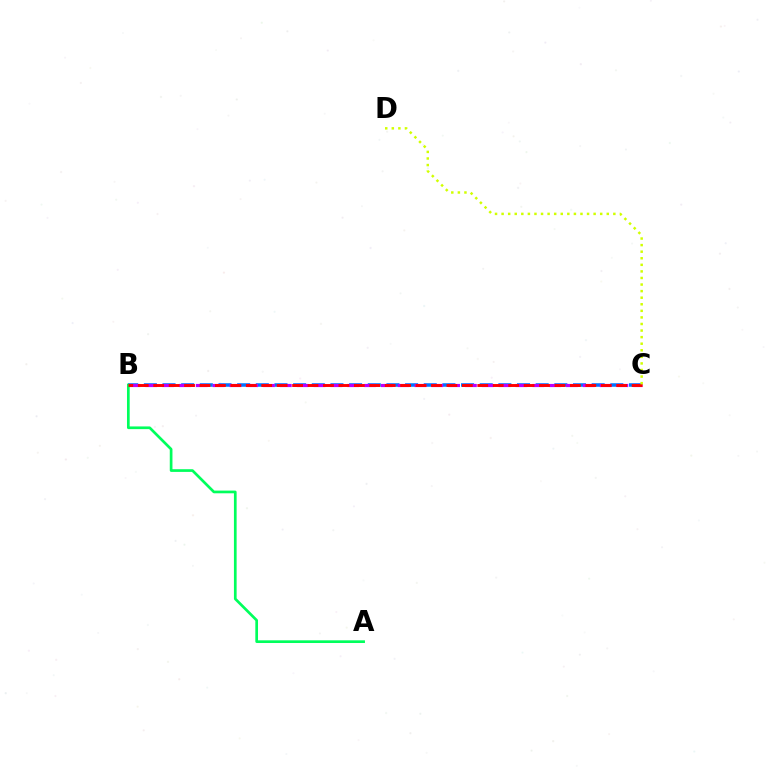{('B', 'C'): [{'color': '#0074ff', 'line_style': 'dashed', 'thickness': 2.53}, {'color': '#b900ff', 'line_style': 'dashed', 'thickness': 2.29}, {'color': '#ff0000', 'line_style': 'dashed', 'thickness': 2.1}], ('A', 'B'): [{'color': '#00ff5c', 'line_style': 'solid', 'thickness': 1.94}], ('C', 'D'): [{'color': '#d1ff00', 'line_style': 'dotted', 'thickness': 1.79}]}